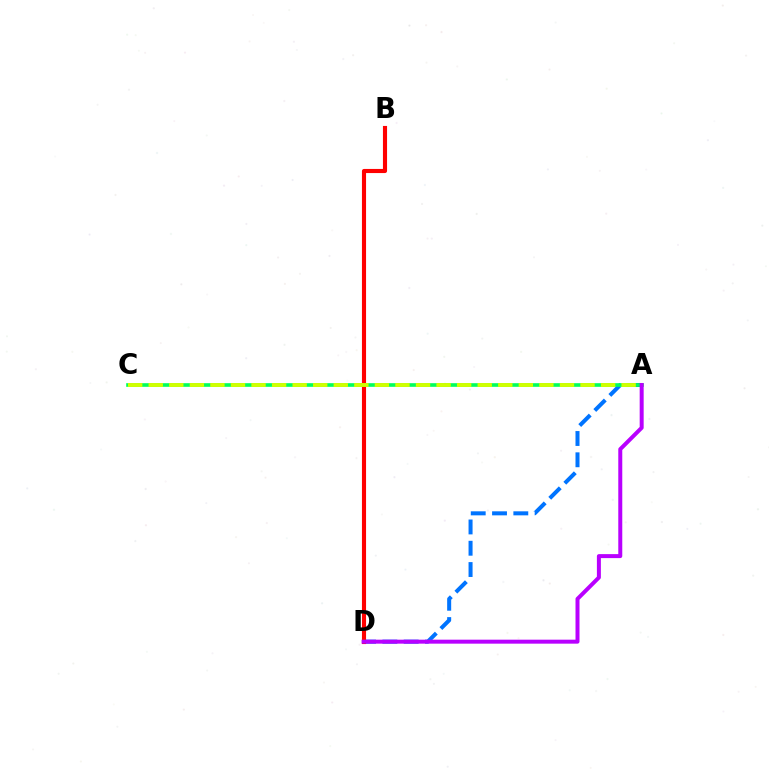{('A', 'D'): [{'color': '#0074ff', 'line_style': 'dashed', 'thickness': 2.89}, {'color': '#b900ff', 'line_style': 'solid', 'thickness': 2.87}], ('B', 'D'): [{'color': '#ff0000', 'line_style': 'solid', 'thickness': 2.97}], ('A', 'C'): [{'color': '#00ff5c', 'line_style': 'solid', 'thickness': 2.61}, {'color': '#d1ff00', 'line_style': 'dashed', 'thickness': 2.79}]}